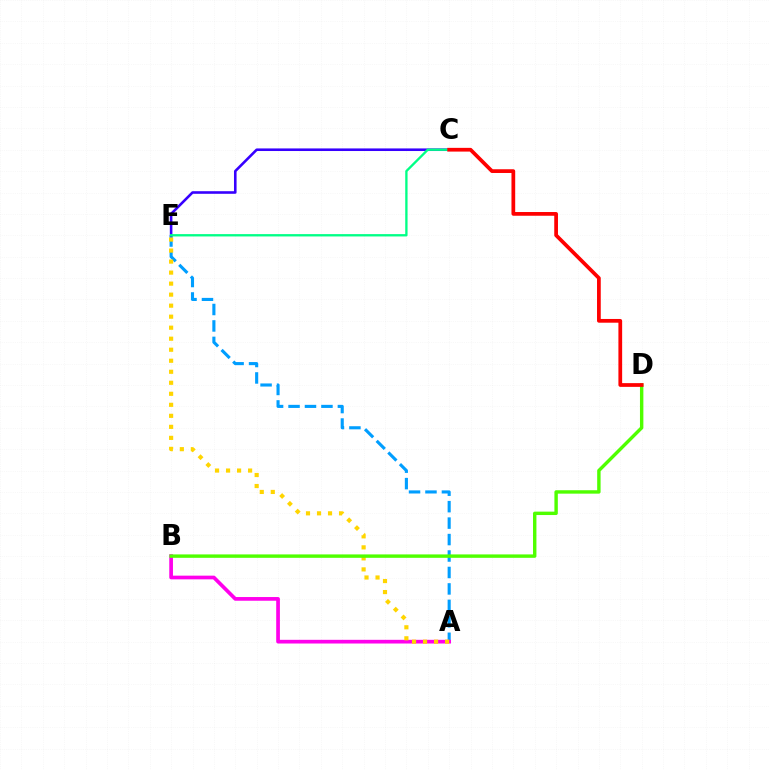{('A', 'E'): [{'color': '#009eff', 'line_style': 'dashed', 'thickness': 2.24}, {'color': '#ffd500', 'line_style': 'dotted', 'thickness': 2.99}], ('C', 'E'): [{'color': '#3700ff', 'line_style': 'solid', 'thickness': 1.87}, {'color': '#00ff86', 'line_style': 'solid', 'thickness': 1.68}], ('A', 'B'): [{'color': '#ff00ed', 'line_style': 'solid', 'thickness': 2.66}], ('B', 'D'): [{'color': '#4fff00', 'line_style': 'solid', 'thickness': 2.46}], ('C', 'D'): [{'color': '#ff0000', 'line_style': 'solid', 'thickness': 2.69}]}